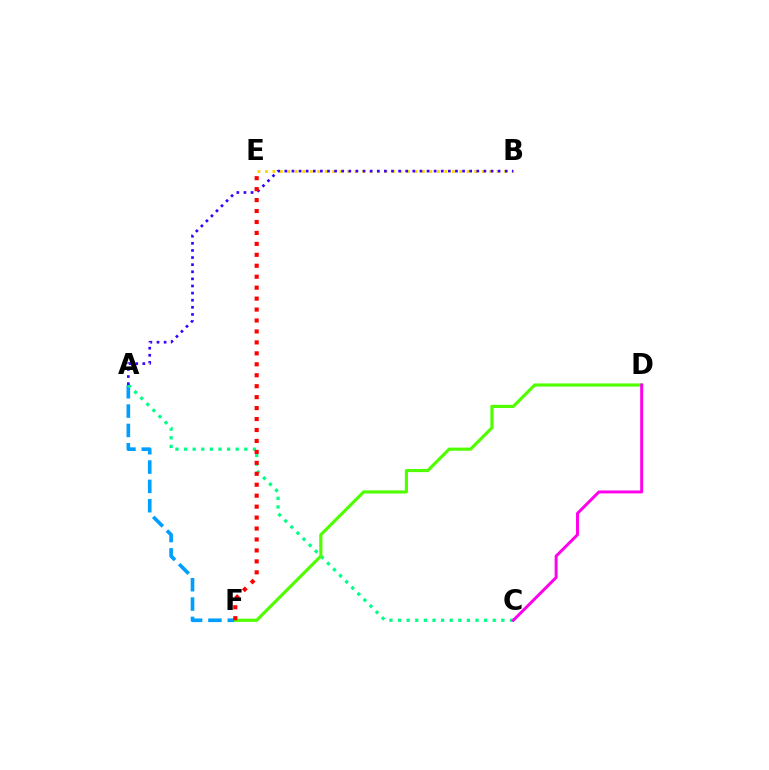{('A', 'F'): [{'color': '#009eff', 'line_style': 'dashed', 'thickness': 2.63}], ('A', 'C'): [{'color': '#00ff86', 'line_style': 'dotted', 'thickness': 2.34}], ('B', 'E'): [{'color': '#ffd500', 'line_style': 'dotted', 'thickness': 2.03}], ('A', 'B'): [{'color': '#3700ff', 'line_style': 'dotted', 'thickness': 1.93}], ('D', 'F'): [{'color': '#4fff00', 'line_style': 'solid', 'thickness': 2.26}], ('E', 'F'): [{'color': '#ff0000', 'line_style': 'dotted', 'thickness': 2.97}], ('C', 'D'): [{'color': '#ff00ed', 'line_style': 'solid', 'thickness': 2.13}]}